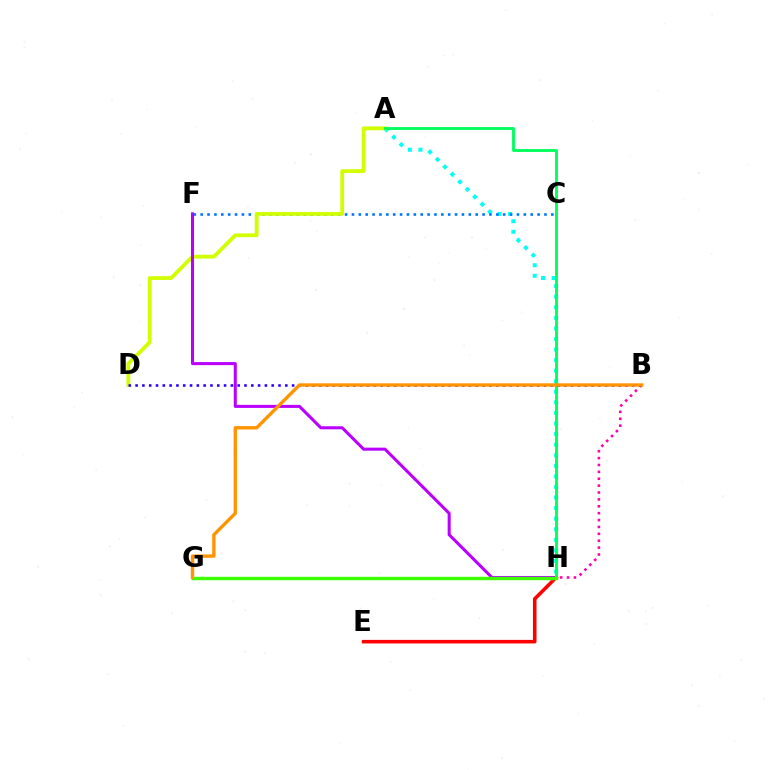{('B', 'H'): [{'color': '#ff00ac', 'line_style': 'dotted', 'thickness': 1.87}], ('A', 'H'): [{'color': '#00fff6', 'line_style': 'dotted', 'thickness': 2.87}, {'color': '#00ff5c', 'line_style': 'solid', 'thickness': 2.04}], ('C', 'F'): [{'color': '#0074ff', 'line_style': 'dotted', 'thickness': 1.87}], ('A', 'D'): [{'color': '#d1ff00', 'line_style': 'solid', 'thickness': 2.75}], ('F', 'H'): [{'color': '#b900ff', 'line_style': 'solid', 'thickness': 2.19}], ('E', 'H'): [{'color': '#ff0000', 'line_style': 'solid', 'thickness': 2.56}], ('B', 'D'): [{'color': '#2500ff', 'line_style': 'dotted', 'thickness': 1.85}], ('G', 'H'): [{'color': '#3dff00', 'line_style': 'solid', 'thickness': 2.45}], ('B', 'G'): [{'color': '#ff9400', 'line_style': 'solid', 'thickness': 2.43}]}